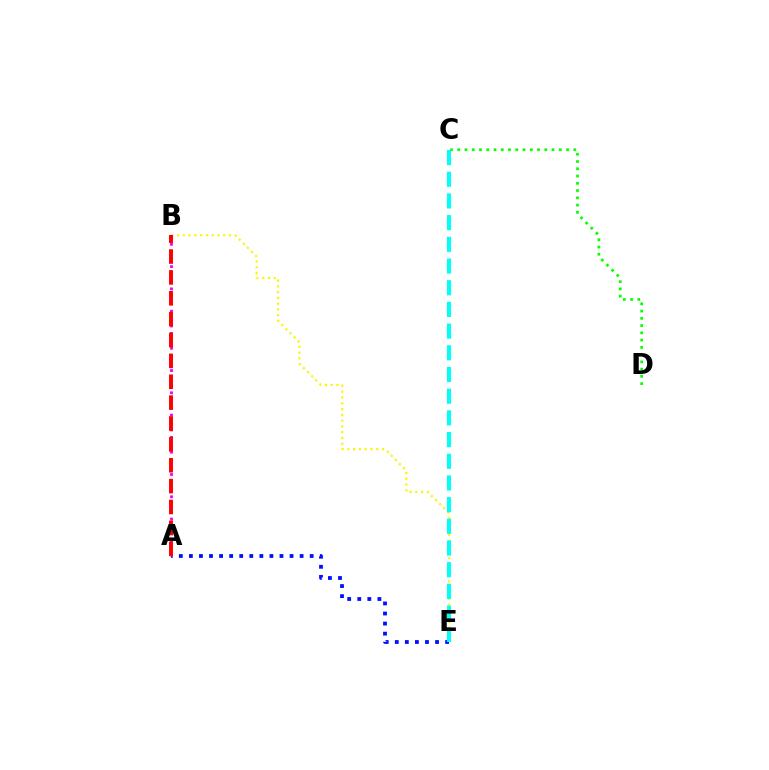{('C', 'D'): [{'color': '#08ff00', 'line_style': 'dotted', 'thickness': 1.97}], ('B', 'E'): [{'color': '#fcf500', 'line_style': 'dotted', 'thickness': 1.57}], ('A', 'E'): [{'color': '#0010ff', 'line_style': 'dotted', 'thickness': 2.73}], ('A', 'B'): [{'color': '#ee00ff', 'line_style': 'dotted', 'thickness': 2.02}, {'color': '#ff0000', 'line_style': 'dashed', 'thickness': 2.84}], ('C', 'E'): [{'color': '#00fff6', 'line_style': 'dashed', 'thickness': 2.95}]}